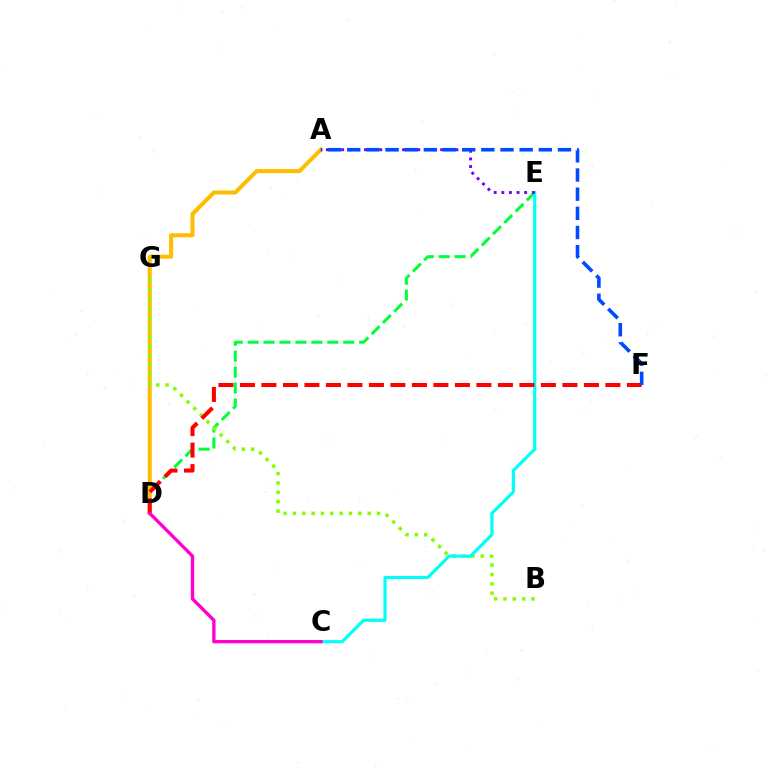{('D', 'E'): [{'color': '#00ff39', 'line_style': 'dashed', 'thickness': 2.16}], ('A', 'D'): [{'color': '#ffbd00', 'line_style': 'solid', 'thickness': 2.91}], ('B', 'G'): [{'color': '#84ff00', 'line_style': 'dotted', 'thickness': 2.54}], ('C', 'E'): [{'color': '#00fff6', 'line_style': 'solid', 'thickness': 2.28}], ('D', 'F'): [{'color': '#ff0000', 'line_style': 'dashed', 'thickness': 2.92}], ('A', 'E'): [{'color': '#7200ff', 'line_style': 'dotted', 'thickness': 2.07}], ('C', 'D'): [{'color': '#ff00cf', 'line_style': 'solid', 'thickness': 2.41}], ('A', 'F'): [{'color': '#004bff', 'line_style': 'dashed', 'thickness': 2.6}]}